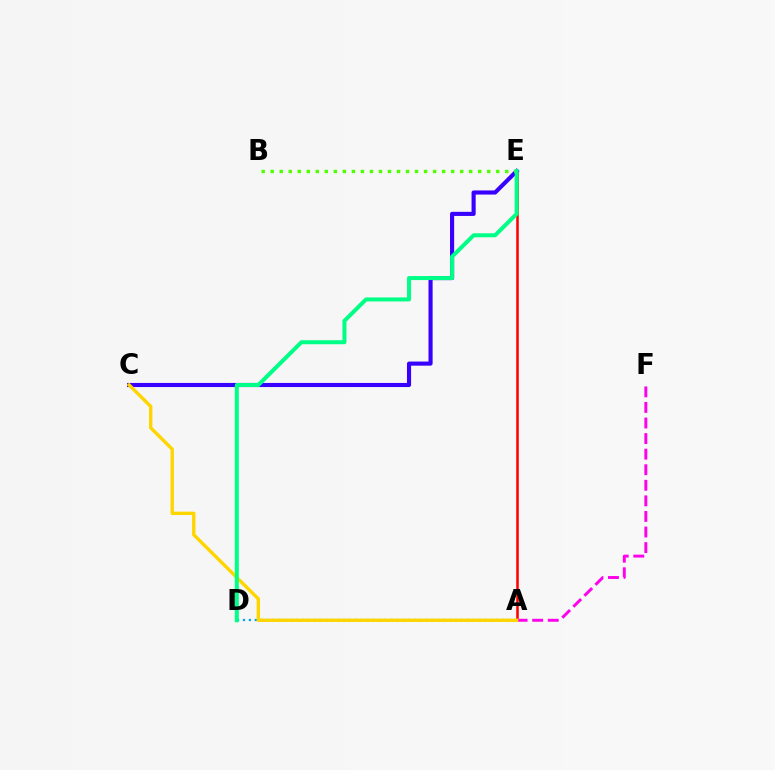{('A', 'E'): [{'color': '#ff0000', 'line_style': 'solid', 'thickness': 1.83}], ('A', 'D'): [{'color': '#009eff', 'line_style': 'dotted', 'thickness': 1.6}], ('C', 'E'): [{'color': '#3700ff', 'line_style': 'solid', 'thickness': 2.96}], ('A', 'F'): [{'color': '#ff00ed', 'line_style': 'dashed', 'thickness': 2.12}], ('A', 'C'): [{'color': '#ffd500', 'line_style': 'solid', 'thickness': 2.43}], ('B', 'E'): [{'color': '#4fff00', 'line_style': 'dotted', 'thickness': 2.45}], ('D', 'E'): [{'color': '#00ff86', 'line_style': 'solid', 'thickness': 2.89}]}